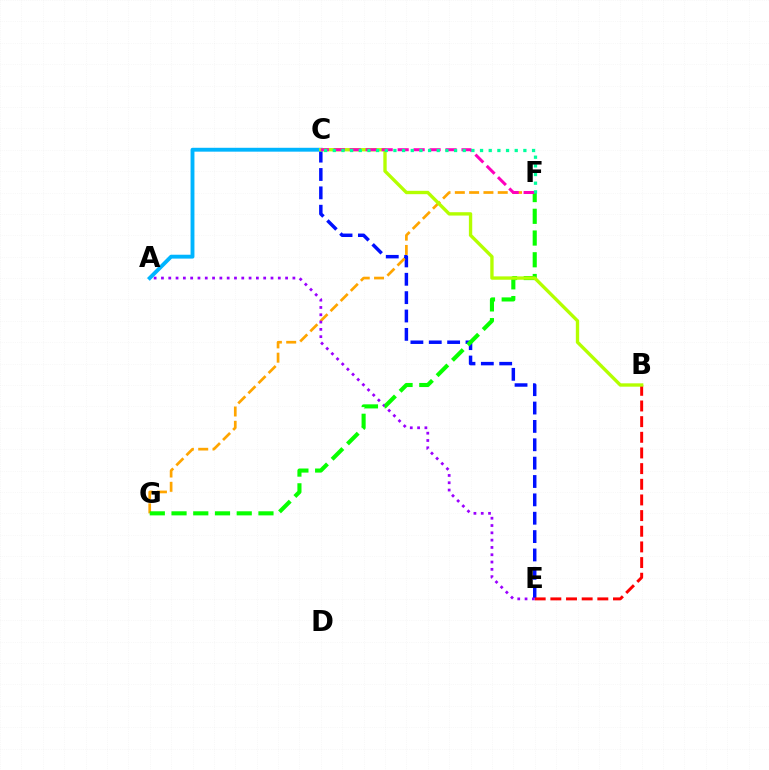{('C', 'E'): [{'color': '#0010ff', 'line_style': 'dashed', 'thickness': 2.49}], ('F', 'G'): [{'color': '#ffa500', 'line_style': 'dashed', 'thickness': 1.94}, {'color': '#08ff00', 'line_style': 'dashed', 'thickness': 2.95}], ('B', 'E'): [{'color': '#ff0000', 'line_style': 'dashed', 'thickness': 2.13}], ('A', 'E'): [{'color': '#9b00ff', 'line_style': 'dotted', 'thickness': 1.98}], ('A', 'C'): [{'color': '#00b5ff', 'line_style': 'solid', 'thickness': 2.79}], ('B', 'C'): [{'color': '#b3ff00', 'line_style': 'solid', 'thickness': 2.41}], ('C', 'F'): [{'color': '#ff00bd', 'line_style': 'dashed', 'thickness': 2.17}, {'color': '#00ff9d', 'line_style': 'dotted', 'thickness': 2.35}]}